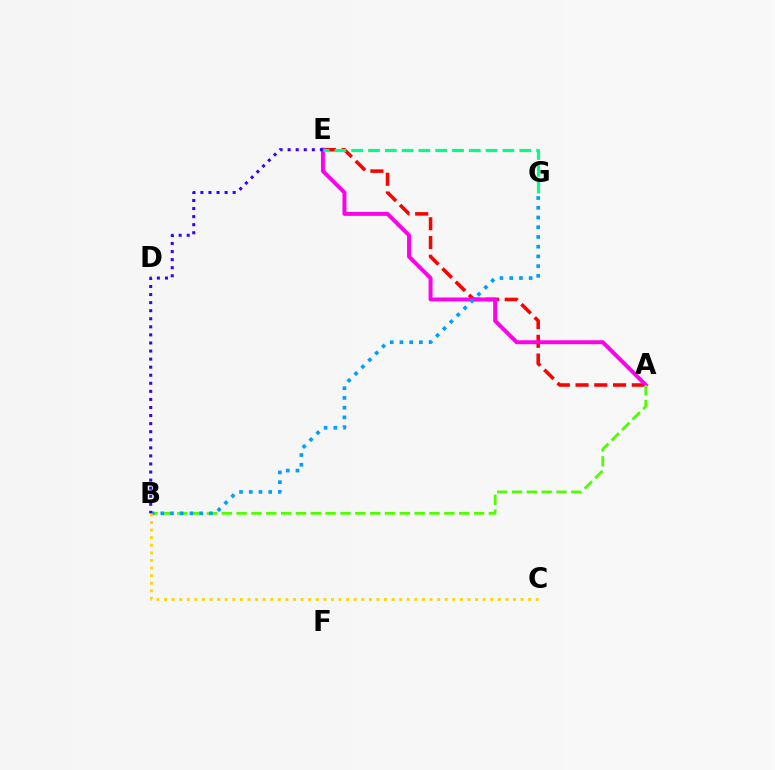{('A', 'E'): [{'color': '#ff0000', 'line_style': 'dashed', 'thickness': 2.55}, {'color': '#ff00ed', 'line_style': 'solid', 'thickness': 2.84}], ('A', 'B'): [{'color': '#4fff00', 'line_style': 'dashed', 'thickness': 2.02}], ('B', 'G'): [{'color': '#009eff', 'line_style': 'dotted', 'thickness': 2.64}], ('E', 'G'): [{'color': '#00ff86', 'line_style': 'dashed', 'thickness': 2.28}], ('B', 'E'): [{'color': '#3700ff', 'line_style': 'dotted', 'thickness': 2.19}], ('B', 'C'): [{'color': '#ffd500', 'line_style': 'dotted', 'thickness': 2.06}]}